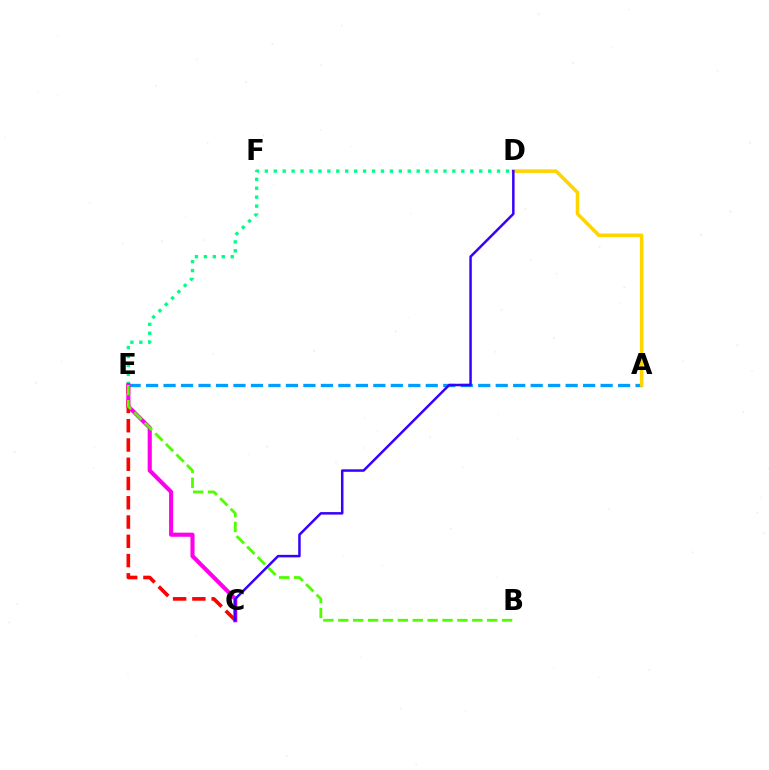{('D', 'E'): [{'color': '#00ff86', 'line_style': 'dotted', 'thickness': 2.43}], ('A', 'E'): [{'color': '#009eff', 'line_style': 'dashed', 'thickness': 2.37}], ('C', 'E'): [{'color': '#ff00ed', 'line_style': 'solid', 'thickness': 2.96}, {'color': '#ff0000', 'line_style': 'dashed', 'thickness': 2.62}], ('A', 'D'): [{'color': '#ffd500', 'line_style': 'solid', 'thickness': 2.56}], ('B', 'E'): [{'color': '#4fff00', 'line_style': 'dashed', 'thickness': 2.02}], ('C', 'D'): [{'color': '#3700ff', 'line_style': 'solid', 'thickness': 1.8}]}